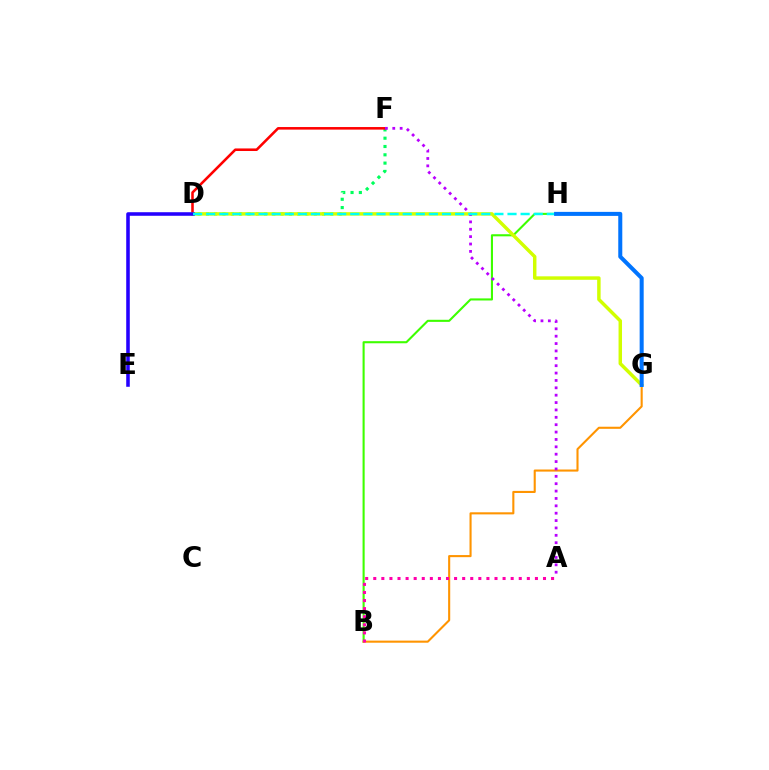{('D', 'F'): [{'color': '#00ff5c', 'line_style': 'dotted', 'thickness': 2.26}, {'color': '#ff0000', 'line_style': 'solid', 'thickness': 1.85}], ('B', 'H'): [{'color': '#3dff00', 'line_style': 'solid', 'thickness': 1.51}], ('B', 'G'): [{'color': '#ff9400', 'line_style': 'solid', 'thickness': 1.51}], ('D', 'G'): [{'color': '#d1ff00', 'line_style': 'solid', 'thickness': 2.49}], ('A', 'F'): [{'color': '#b900ff', 'line_style': 'dotted', 'thickness': 2.0}], ('A', 'B'): [{'color': '#ff00ac', 'line_style': 'dotted', 'thickness': 2.2}], ('D', 'E'): [{'color': '#2500ff', 'line_style': 'solid', 'thickness': 2.57}], ('D', 'H'): [{'color': '#00fff6', 'line_style': 'dashed', 'thickness': 1.78}], ('G', 'H'): [{'color': '#0074ff', 'line_style': 'solid', 'thickness': 2.9}]}